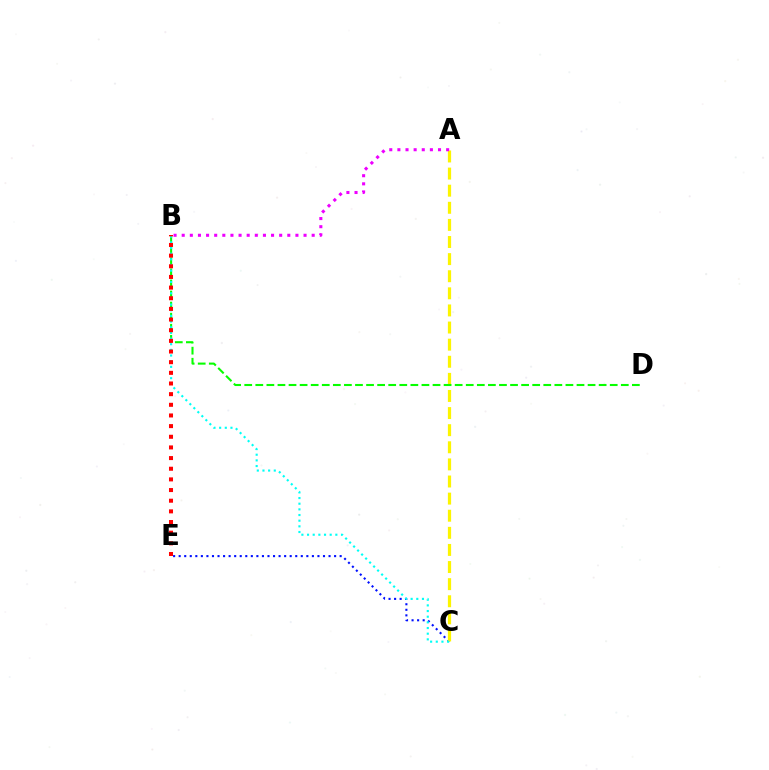{('C', 'E'): [{'color': '#0010ff', 'line_style': 'dotted', 'thickness': 1.51}], ('A', 'C'): [{'color': '#fcf500', 'line_style': 'dashed', 'thickness': 2.32}], ('B', 'D'): [{'color': '#08ff00', 'line_style': 'dashed', 'thickness': 1.5}], ('B', 'C'): [{'color': '#00fff6', 'line_style': 'dotted', 'thickness': 1.54}], ('B', 'E'): [{'color': '#ff0000', 'line_style': 'dotted', 'thickness': 2.9}], ('A', 'B'): [{'color': '#ee00ff', 'line_style': 'dotted', 'thickness': 2.21}]}